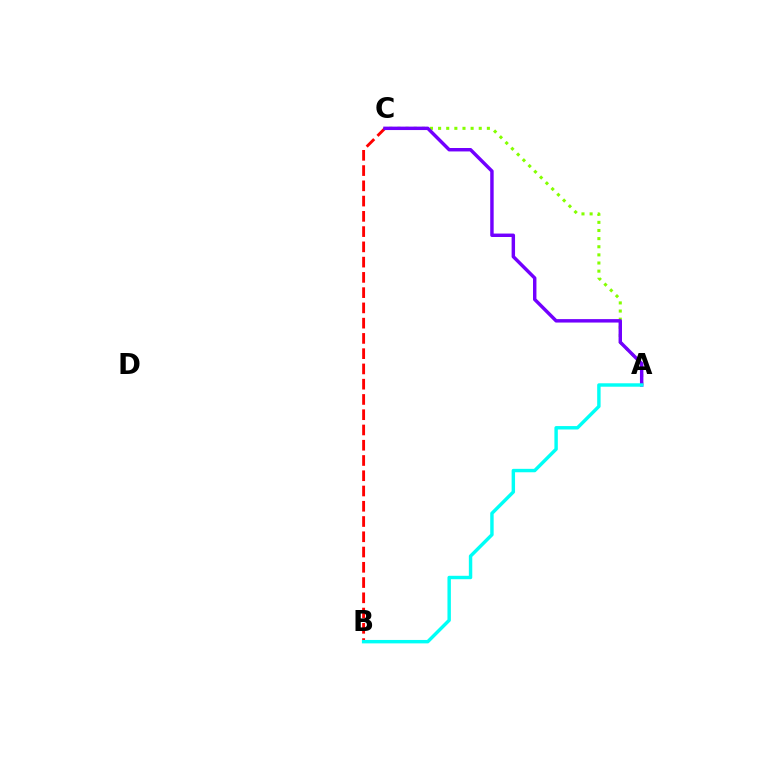{('B', 'C'): [{'color': '#ff0000', 'line_style': 'dashed', 'thickness': 2.07}], ('A', 'C'): [{'color': '#84ff00', 'line_style': 'dotted', 'thickness': 2.21}, {'color': '#7200ff', 'line_style': 'solid', 'thickness': 2.47}], ('A', 'B'): [{'color': '#00fff6', 'line_style': 'solid', 'thickness': 2.47}]}